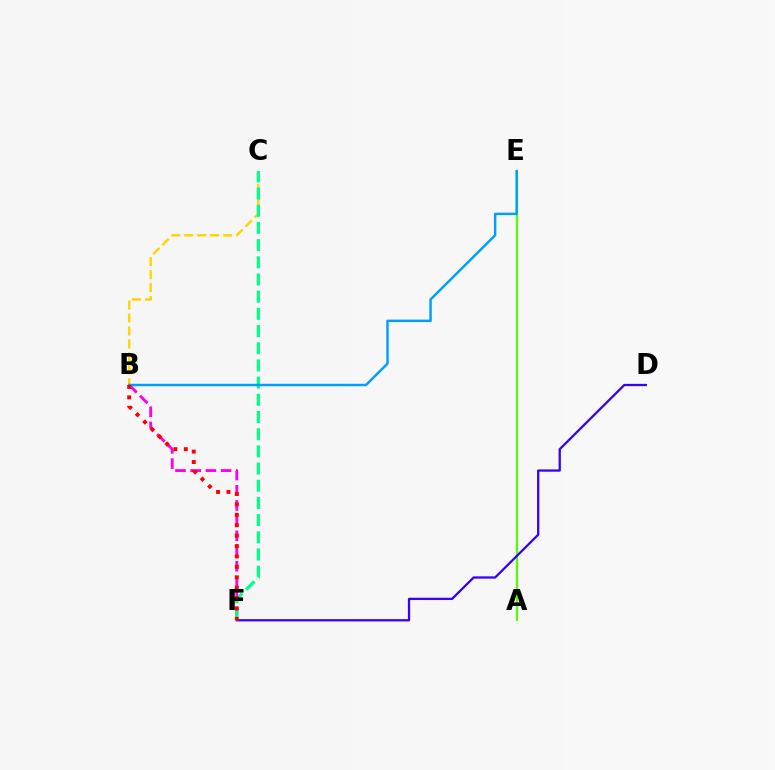{('B', 'F'): [{'color': '#ff00ed', 'line_style': 'dashed', 'thickness': 2.07}, {'color': '#ff0000', 'line_style': 'dotted', 'thickness': 2.83}], ('A', 'E'): [{'color': '#4fff00', 'line_style': 'solid', 'thickness': 1.57}], ('B', 'C'): [{'color': '#ffd500', 'line_style': 'dashed', 'thickness': 1.76}], ('D', 'F'): [{'color': '#3700ff', 'line_style': 'solid', 'thickness': 1.64}], ('C', 'F'): [{'color': '#00ff86', 'line_style': 'dashed', 'thickness': 2.33}], ('B', 'E'): [{'color': '#009eff', 'line_style': 'solid', 'thickness': 1.76}]}